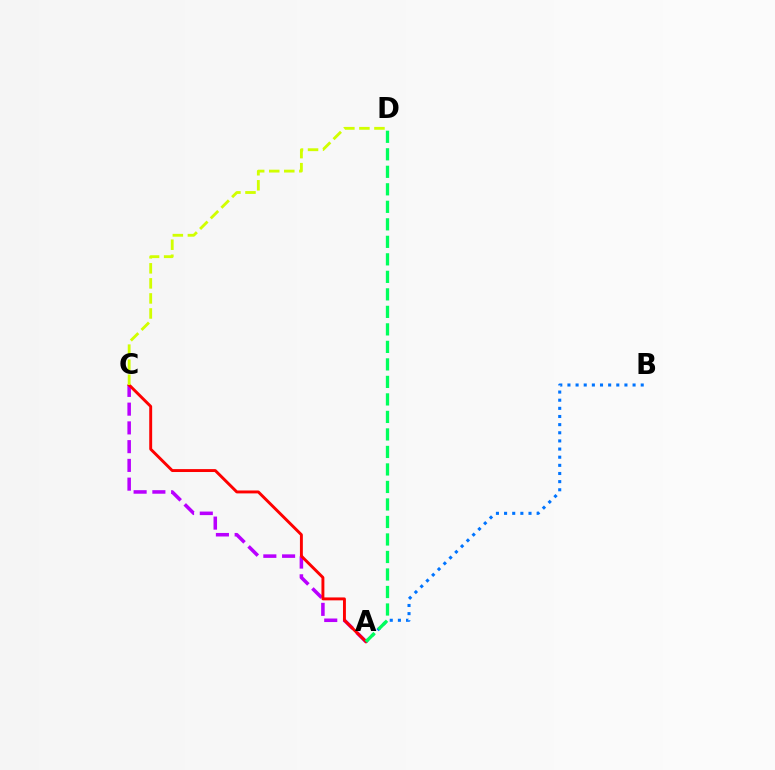{('A', 'C'): [{'color': '#b900ff', 'line_style': 'dashed', 'thickness': 2.55}, {'color': '#ff0000', 'line_style': 'solid', 'thickness': 2.1}], ('A', 'B'): [{'color': '#0074ff', 'line_style': 'dotted', 'thickness': 2.21}], ('A', 'D'): [{'color': '#00ff5c', 'line_style': 'dashed', 'thickness': 2.38}], ('C', 'D'): [{'color': '#d1ff00', 'line_style': 'dashed', 'thickness': 2.04}]}